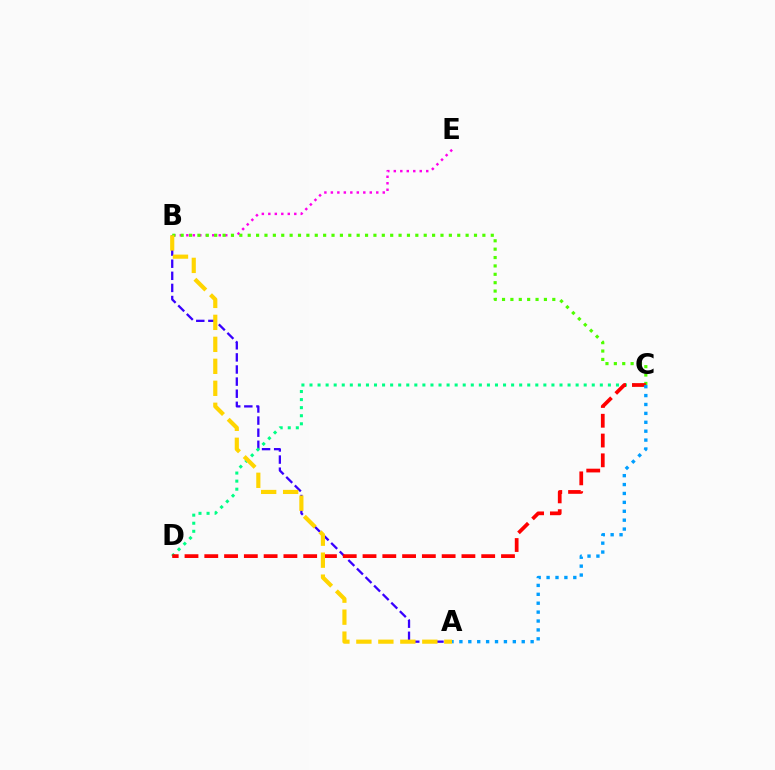{('B', 'E'): [{'color': '#ff00ed', 'line_style': 'dotted', 'thickness': 1.76}], ('A', 'B'): [{'color': '#3700ff', 'line_style': 'dashed', 'thickness': 1.64}, {'color': '#ffd500', 'line_style': 'dashed', 'thickness': 2.99}], ('B', 'C'): [{'color': '#4fff00', 'line_style': 'dotted', 'thickness': 2.28}], ('C', 'D'): [{'color': '#00ff86', 'line_style': 'dotted', 'thickness': 2.19}, {'color': '#ff0000', 'line_style': 'dashed', 'thickness': 2.69}], ('A', 'C'): [{'color': '#009eff', 'line_style': 'dotted', 'thickness': 2.42}]}